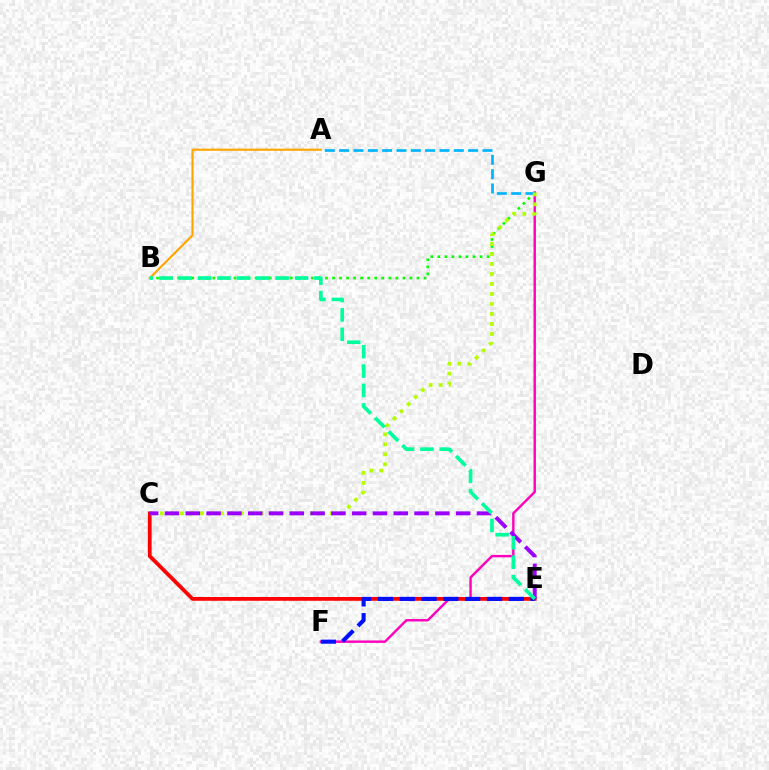{('B', 'G'): [{'color': '#08ff00', 'line_style': 'dotted', 'thickness': 1.91}], ('F', 'G'): [{'color': '#ff00bd', 'line_style': 'solid', 'thickness': 1.74}], ('A', 'G'): [{'color': '#00b5ff', 'line_style': 'dashed', 'thickness': 1.95}], ('C', 'E'): [{'color': '#ff0000', 'line_style': 'solid', 'thickness': 2.71}, {'color': '#9b00ff', 'line_style': 'dashed', 'thickness': 2.83}], ('C', 'G'): [{'color': '#b3ff00', 'line_style': 'dotted', 'thickness': 2.71}], ('A', 'B'): [{'color': '#ffa500', 'line_style': 'solid', 'thickness': 1.54}], ('E', 'F'): [{'color': '#0010ff', 'line_style': 'dashed', 'thickness': 2.96}], ('B', 'E'): [{'color': '#00ff9d', 'line_style': 'dashed', 'thickness': 2.63}]}